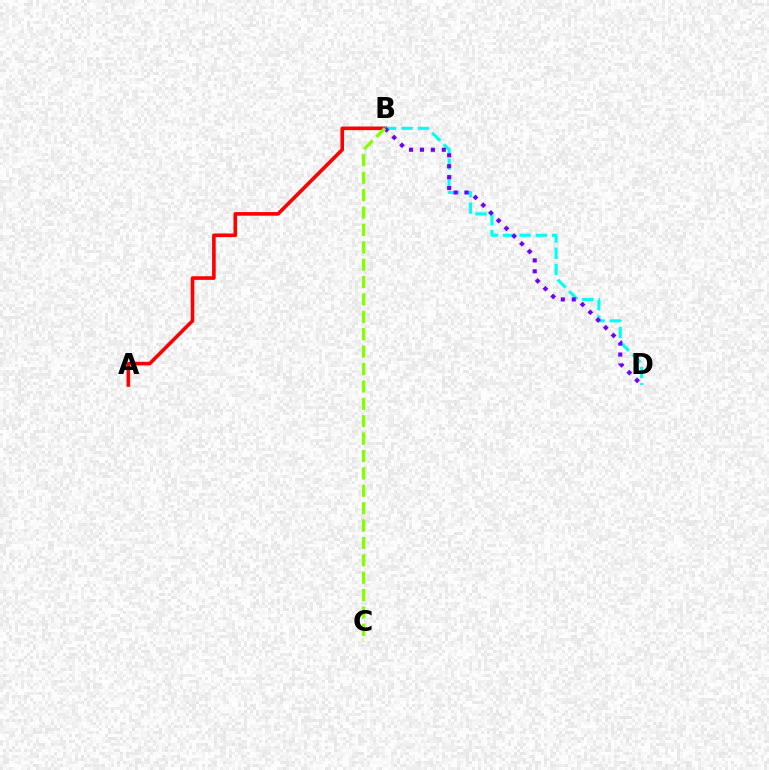{('A', 'B'): [{'color': '#ff0000', 'line_style': 'solid', 'thickness': 2.6}], ('B', 'D'): [{'color': '#00fff6', 'line_style': 'dashed', 'thickness': 2.22}, {'color': '#7200ff', 'line_style': 'dotted', 'thickness': 2.97}], ('B', 'C'): [{'color': '#84ff00', 'line_style': 'dashed', 'thickness': 2.36}]}